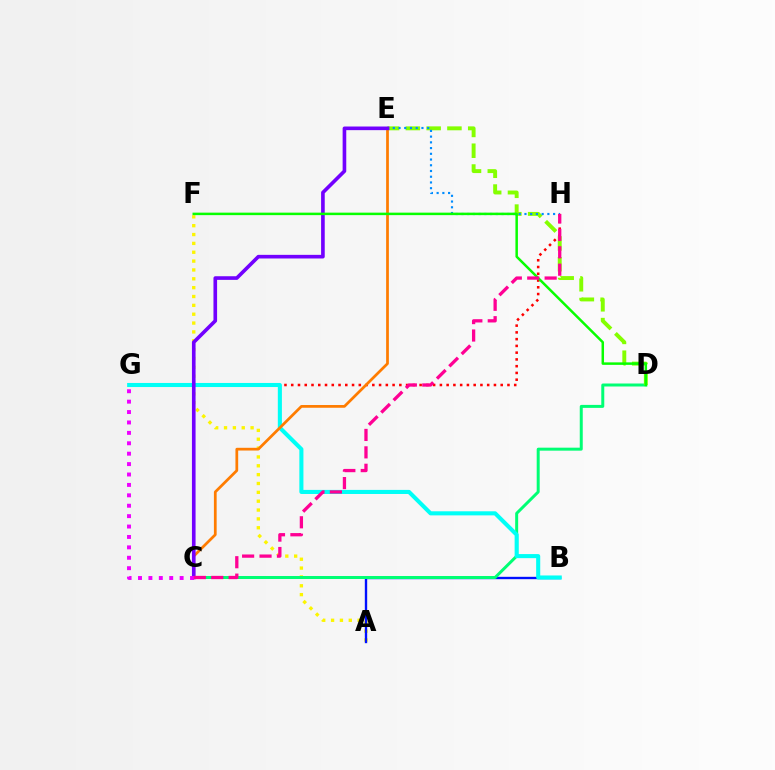{('G', 'H'): [{'color': '#ff0000', 'line_style': 'dotted', 'thickness': 1.84}], ('A', 'F'): [{'color': '#fcf500', 'line_style': 'dotted', 'thickness': 2.41}], ('A', 'B'): [{'color': '#0010ff', 'line_style': 'solid', 'thickness': 1.71}], ('C', 'D'): [{'color': '#00ff74', 'line_style': 'solid', 'thickness': 2.15}], ('D', 'E'): [{'color': '#84ff00', 'line_style': 'dashed', 'thickness': 2.82}], ('B', 'G'): [{'color': '#00fff6', 'line_style': 'solid', 'thickness': 2.93}], ('E', 'H'): [{'color': '#008cff', 'line_style': 'dotted', 'thickness': 1.56}], ('C', 'E'): [{'color': '#ff7c00', 'line_style': 'solid', 'thickness': 1.97}, {'color': '#7200ff', 'line_style': 'solid', 'thickness': 2.62}], ('C', 'G'): [{'color': '#ee00ff', 'line_style': 'dotted', 'thickness': 2.83}], ('D', 'F'): [{'color': '#08ff00', 'line_style': 'solid', 'thickness': 1.79}], ('C', 'H'): [{'color': '#ff0094', 'line_style': 'dashed', 'thickness': 2.37}]}